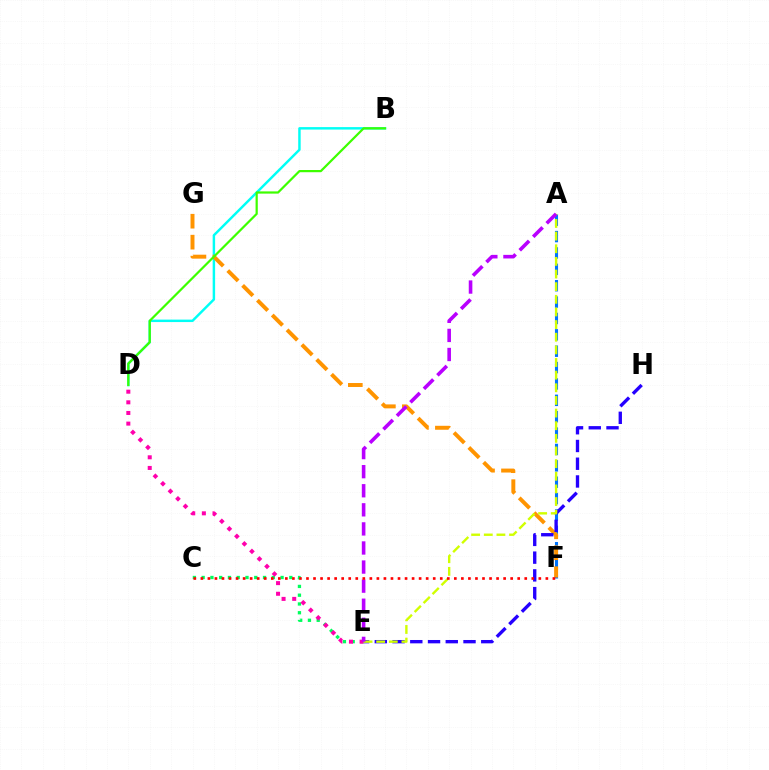{('B', 'D'): [{'color': '#00fff6', 'line_style': 'solid', 'thickness': 1.77}, {'color': '#3dff00', 'line_style': 'solid', 'thickness': 1.6}], ('A', 'F'): [{'color': '#0074ff', 'line_style': 'dashed', 'thickness': 2.22}], ('F', 'G'): [{'color': '#ff9400', 'line_style': 'dashed', 'thickness': 2.85}], ('C', 'E'): [{'color': '#00ff5c', 'line_style': 'dotted', 'thickness': 2.38}], ('E', 'H'): [{'color': '#2500ff', 'line_style': 'dashed', 'thickness': 2.41}], ('D', 'E'): [{'color': '#ff00ac', 'line_style': 'dotted', 'thickness': 2.89}], ('A', 'E'): [{'color': '#d1ff00', 'line_style': 'dashed', 'thickness': 1.72}, {'color': '#b900ff', 'line_style': 'dashed', 'thickness': 2.59}], ('C', 'F'): [{'color': '#ff0000', 'line_style': 'dotted', 'thickness': 1.91}]}